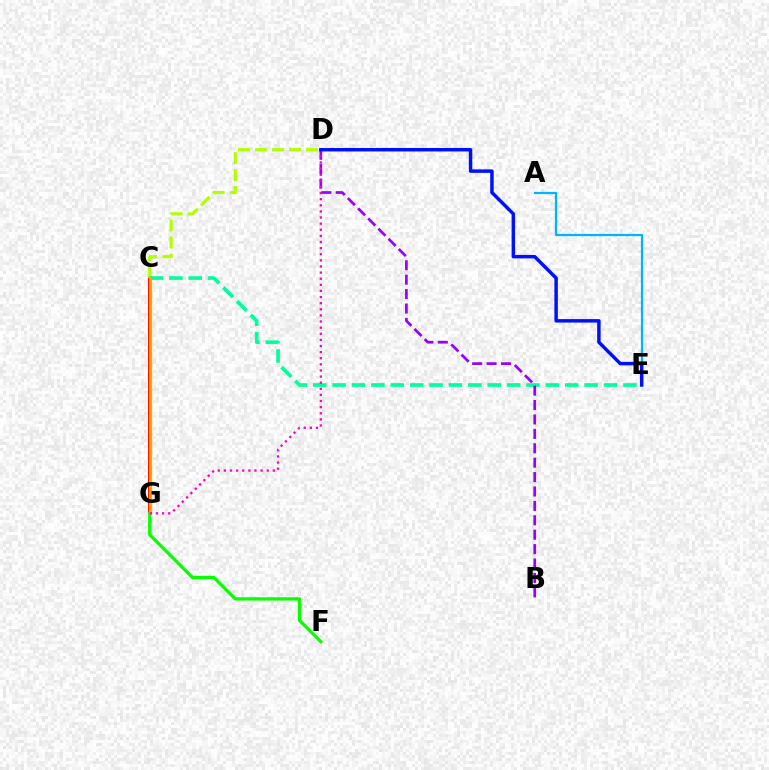{('C', 'G'): [{'color': '#ff0000', 'line_style': 'solid', 'thickness': 2.88}, {'color': '#ffa500', 'line_style': 'solid', 'thickness': 2.31}], ('C', 'D'): [{'color': '#b3ff00', 'line_style': 'dashed', 'thickness': 2.31}], ('C', 'E'): [{'color': '#00ff9d', 'line_style': 'dashed', 'thickness': 2.63}], ('A', 'E'): [{'color': '#00b5ff', 'line_style': 'solid', 'thickness': 1.61}], ('F', 'G'): [{'color': '#08ff00', 'line_style': 'solid', 'thickness': 2.35}], ('B', 'D'): [{'color': '#9b00ff', 'line_style': 'dashed', 'thickness': 1.96}], ('D', 'G'): [{'color': '#ff00bd', 'line_style': 'dotted', 'thickness': 1.66}], ('D', 'E'): [{'color': '#0010ff', 'line_style': 'solid', 'thickness': 2.49}]}